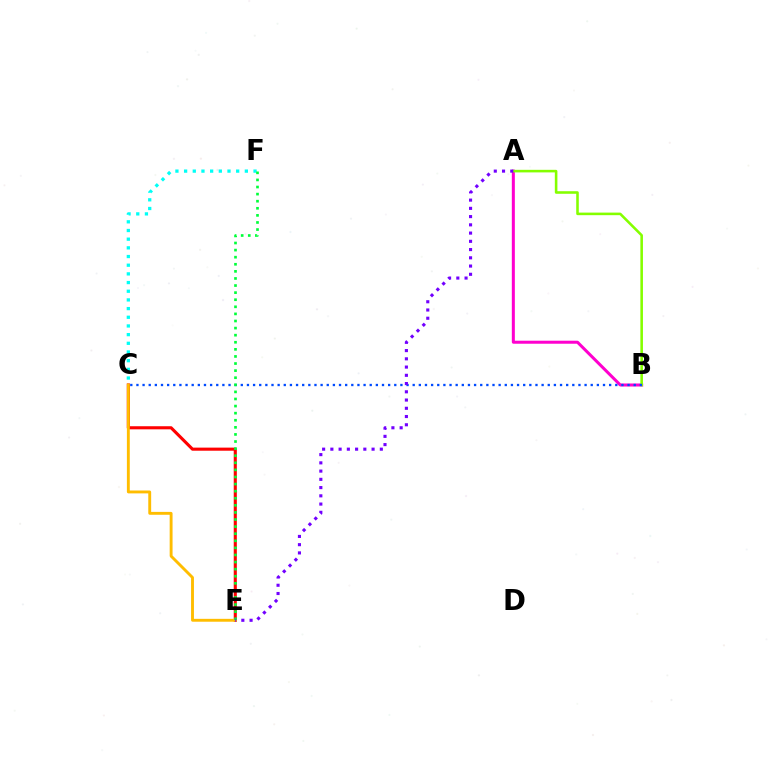{('A', 'B'): [{'color': '#ff00cf', 'line_style': 'solid', 'thickness': 2.18}, {'color': '#84ff00', 'line_style': 'solid', 'thickness': 1.85}], ('C', 'E'): [{'color': '#ff0000', 'line_style': 'solid', 'thickness': 2.23}, {'color': '#ffbd00', 'line_style': 'solid', 'thickness': 2.08}], ('B', 'C'): [{'color': '#004bff', 'line_style': 'dotted', 'thickness': 1.67}], ('C', 'F'): [{'color': '#00fff6', 'line_style': 'dotted', 'thickness': 2.36}], ('E', 'F'): [{'color': '#00ff39', 'line_style': 'dotted', 'thickness': 1.93}], ('A', 'E'): [{'color': '#7200ff', 'line_style': 'dotted', 'thickness': 2.24}]}